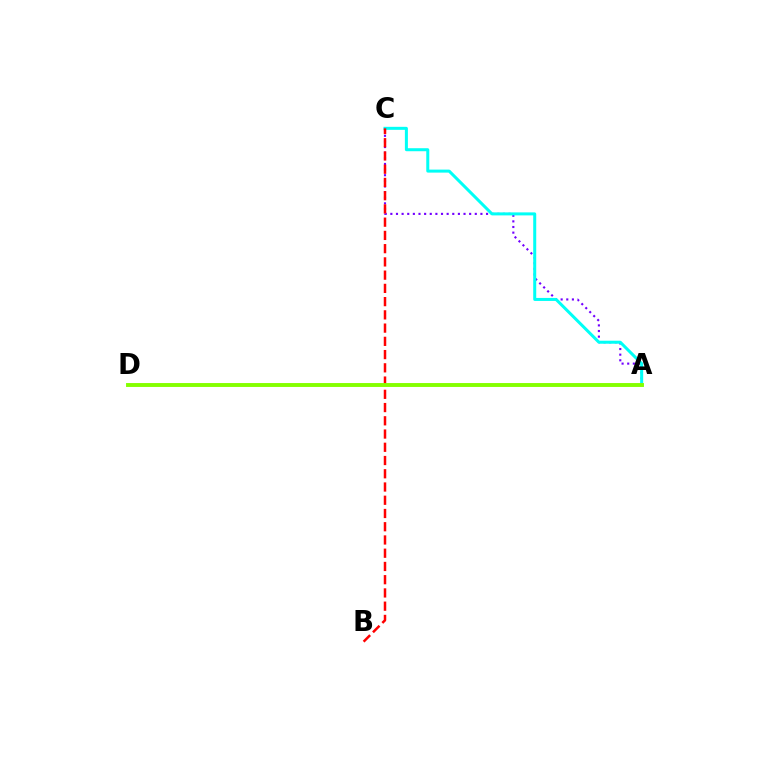{('A', 'C'): [{'color': '#7200ff', 'line_style': 'dotted', 'thickness': 1.53}, {'color': '#00fff6', 'line_style': 'solid', 'thickness': 2.17}], ('B', 'C'): [{'color': '#ff0000', 'line_style': 'dashed', 'thickness': 1.8}], ('A', 'D'): [{'color': '#84ff00', 'line_style': 'solid', 'thickness': 2.81}]}